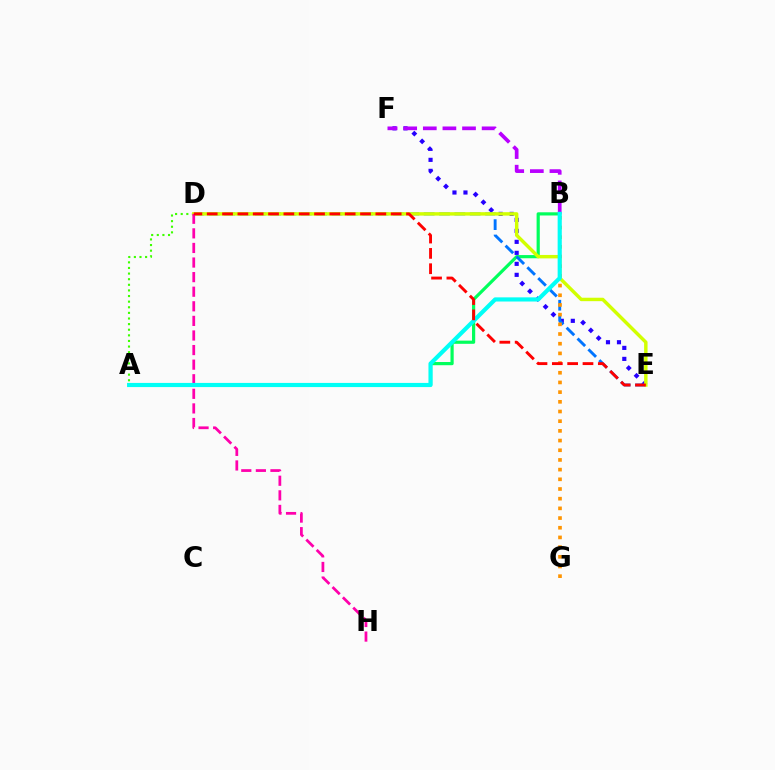{('E', 'F'): [{'color': '#2500ff', 'line_style': 'dotted', 'thickness': 2.99}], ('A', 'B'): [{'color': '#00ff5c', 'line_style': 'solid', 'thickness': 2.3}, {'color': '#00fff6', 'line_style': 'solid', 'thickness': 2.99}], ('B', 'F'): [{'color': '#b900ff', 'line_style': 'dashed', 'thickness': 2.66}], ('A', 'D'): [{'color': '#3dff00', 'line_style': 'dotted', 'thickness': 1.53}], ('D', 'E'): [{'color': '#0074ff', 'line_style': 'dashed', 'thickness': 2.09}, {'color': '#d1ff00', 'line_style': 'solid', 'thickness': 2.47}, {'color': '#ff0000', 'line_style': 'dashed', 'thickness': 2.08}], ('D', 'H'): [{'color': '#ff00ac', 'line_style': 'dashed', 'thickness': 1.98}], ('B', 'G'): [{'color': '#ff9400', 'line_style': 'dotted', 'thickness': 2.63}]}